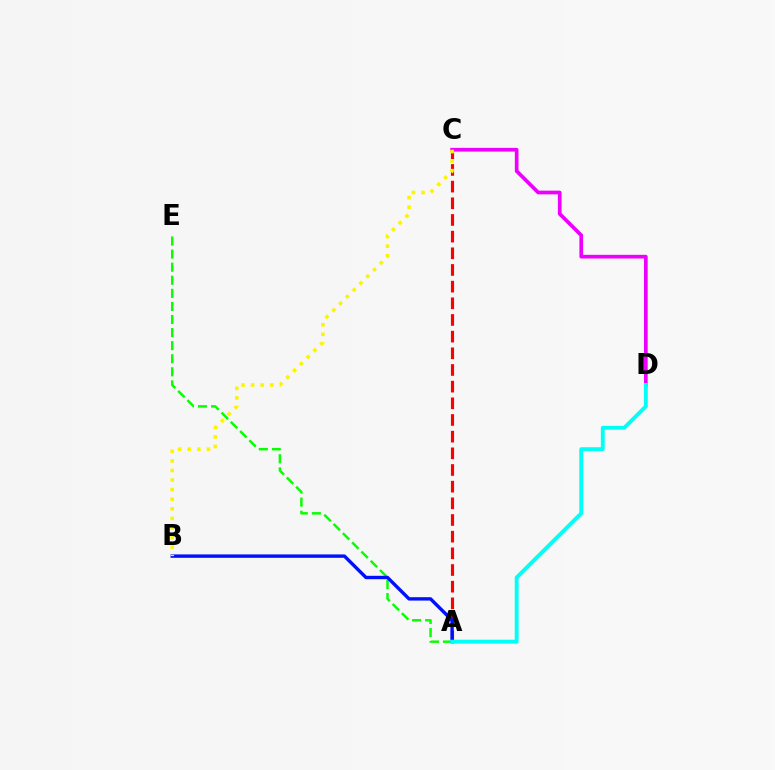{('A', 'C'): [{'color': '#ff0000', 'line_style': 'dashed', 'thickness': 2.26}], ('C', 'D'): [{'color': '#ee00ff', 'line_style': 'solid', 'thickness': 2.66}], ('A', 'E'): [{'color': '#08ff00', 'line_style': 'dashed', 'thickness': 1.78}], ('A', 'B'): [{'color': '#0010ff', 'line_style': 'solid', 'thickness': 2.44}], ('A', 'D'): [{'color': '#00fff6', 'line_style': 'solid', 'thickness': 2.81}], ('B', 'C'): [{'color': '#fcf500', 'line_style': 'dotted', 'thickness': 2.6}]}